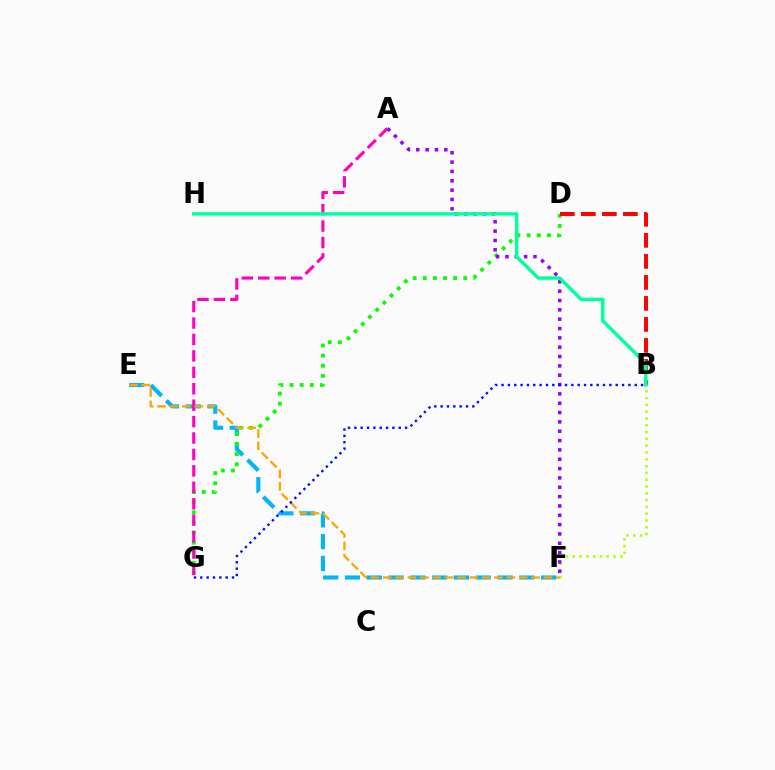{('E', 'F'): [{'color': '#00b5ff', 'line_style': 'dashed', 'thickness': 2.96}, {'color': '#ffa500', 'line_style': 'dashed', 'thickness': 1.68}], ('D', 'G'): [{'color': '#08ff00', 'line_style': 'dotted', 'thickness': 2.75}], ('B', 'F'): [{'color': '#b3ff00', 'line_style': 'dotted', 'thickness': 1.85}], ('A', 'F'): [{'color': '#9b00ff', 'line_style': 'dotted', 'thickness': 2.54}], ('A', 'G'): [{'color': '#ff00bd', 'line_style': 'dashed', 'thickness': 2.23}], ('B', 'D'): [{'color': '#ff0000', 'line_style': 'dashed', 'thickness': 2.85}], ('B', 'H'): [{'color': '#00ff9d', 'line_style': 'solid', 'thickness': 2.46}], ('B', 'G'): [{'color': '#0010ff', 'line_style': 'dotted', 'thickness': 1.72}]}